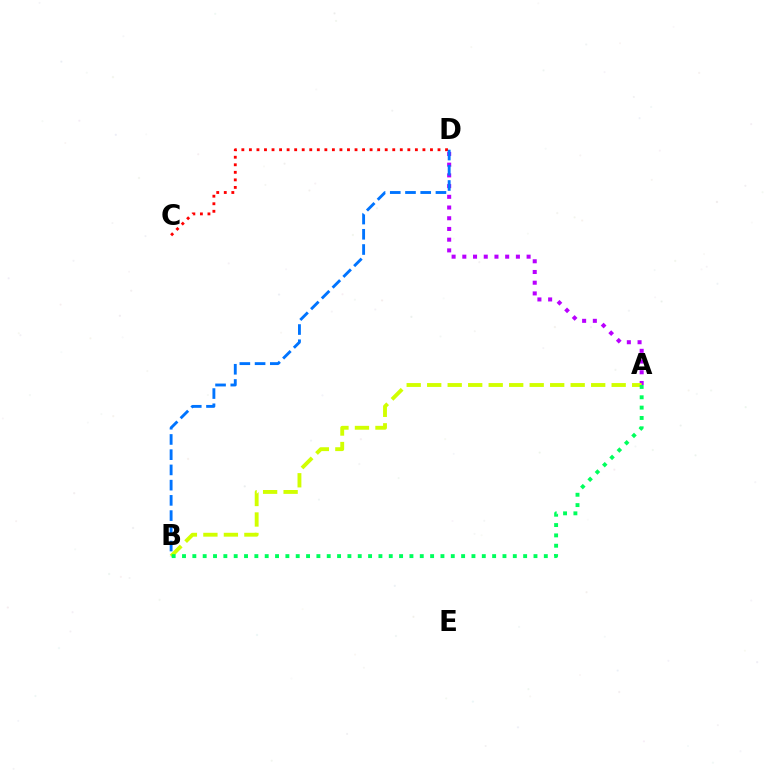{('A', 'D'): [{'color': '#b900ff', 'line_style': 'dotted', 'thickness': 2.91}], ('C', 'D'): [{'color': '#ff0000', 'line_style': 'dotted', 'thickness': 2.05}], ('B', 'D'): [{'color': '#0074ff', 'line_style': 'dashed', 'thickness': 2.07}], ('A', 'B'): [{'color': '#d1ff00', 'line_style': 'dashed', 'thickness': 2.78}, {'color': '#00ff5c', 'line_style': 'dotted', 'thickness': 2.81}]}